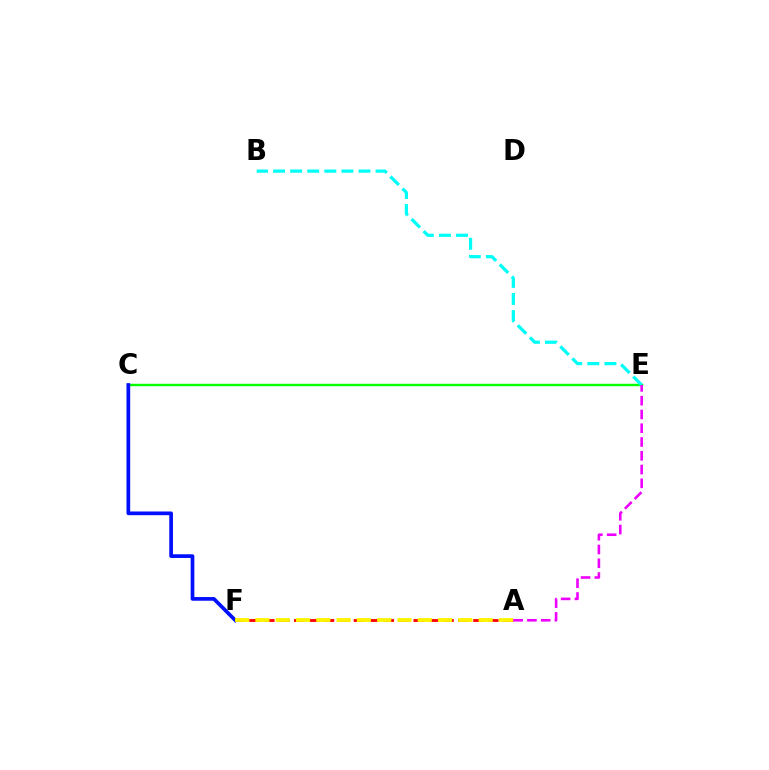{('A', 'F'): [{'color': '#ff0000', 'line_style': 'dashed', 'thickness': 2.03}, {'color': '#fcf500', 'line_style': 'dashed', 'thickness': 2.76}], ('C', 'E'): [{'color': '#08ff00', 'line_style': 'solid', 'thickness': 1.75}], ('C', 'F'): [{'color': '#0010ff', 'line_style': 'solid', 'thickness': 2.66}], ('B', 'E'): [{'color': '#00fff6', 'line_style': 'dashed', 'thickness': 2.32}], ('A', 'E'): [{'color': '#ee00ff', 'line_style': 'dashed', 'thickness': 1.87}]}